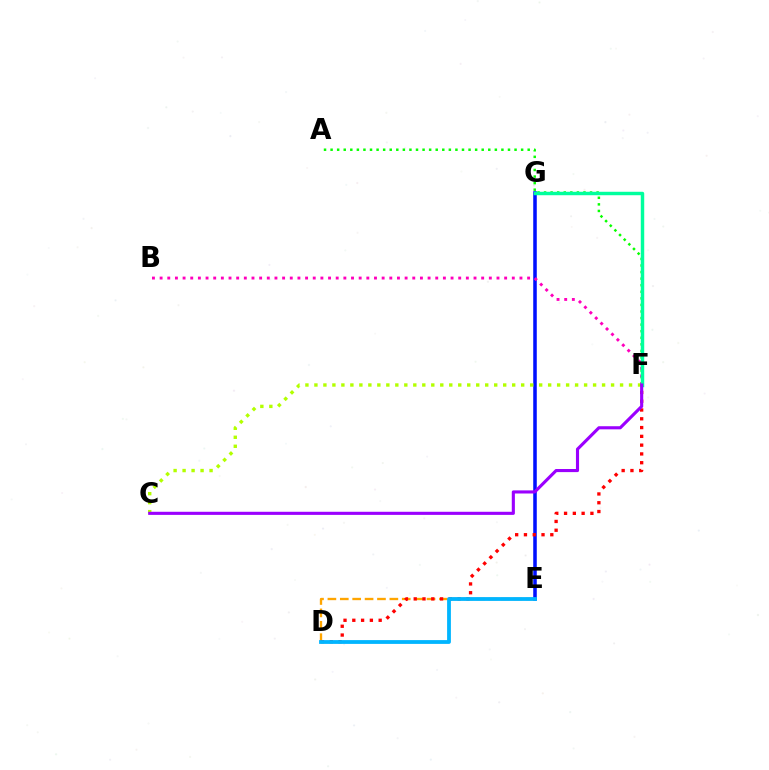{('E', 'G'): [{'color': '#0010ff', 'line_style': 'solid', 'thickness': 2.55}], ('A', 'F'): [{'color': '#08ff00', 'line_style': 'dotted', 'thickness': 1.79}], ('D', 'E'): [{'color': '#ffa500', 'line_style': 'dashed', 'thickness': 1.68}, {'color': '#00b5ff', 'line_style': 'solid', 'thickness': 2.74}], ('C', 'F'): [{'color': '#b3ff00', 'line_style': 'dotted', 'thickness': 2.44}, {'color': '#9b00ff', 'line_style': 'solid', 'thickness': 2.24}], ('D', 'F'): [{'color': '#ff0000', 'line_style': 'dotted', 'thickness': 2.39}], ('B', 'F'): [{'color': '#ff00bd', 'line_style': 'dotted', 'thickness': 2.08}], ('F', 'G'): [{'color': '#00ff9d', 'line_style': 'solid', 'thickness': 2.48}]}